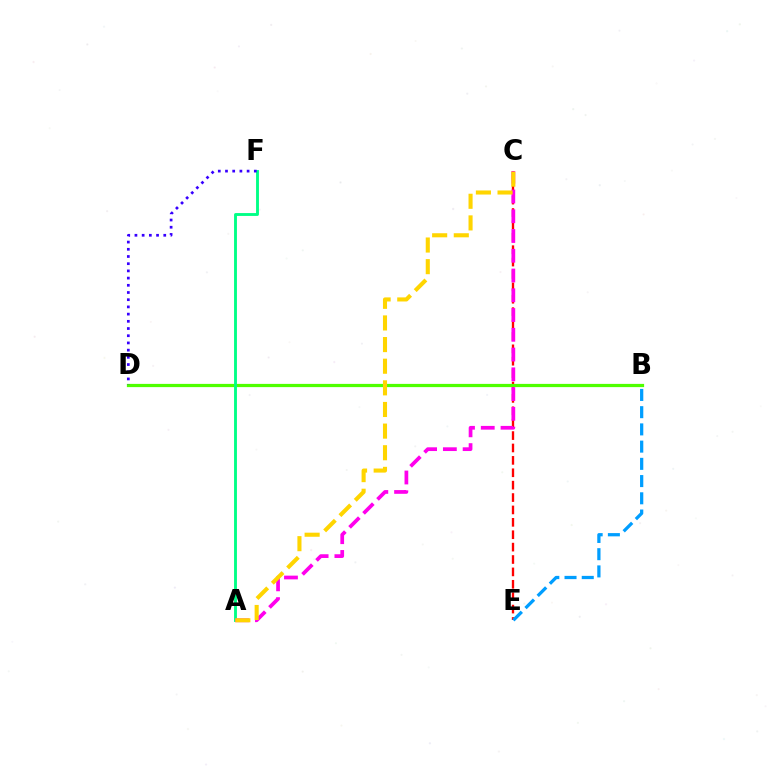{('C', 'E'): [{'color': '#ff0000', 'line_style': 'dashed', 'thickness': 1.68}], ('B', 'D'): [{'color': '#4fff00', 'line_style': 'solid', 'thickness': 2.32}], ('A', 'F'): [{'color': '#00ff86', 'line_style': 'solid', 'thickness': 2.07}], ('B', 'E'): [{'color': '#009eff', 'line_style': 'dashed', 'thickness': 2.34}], ('A', 'C'): [{'color': '#ff00ed', 'line_style': 'dashed', 'thickness': 2.68}, {'color': '#ffd500', 'line_style': 'dashed', 'thickness': 2.94}], ('D', 'F'): [{'color': '#3700ff', 'line_style': 'dotted', 'thickness': 1.96}]}